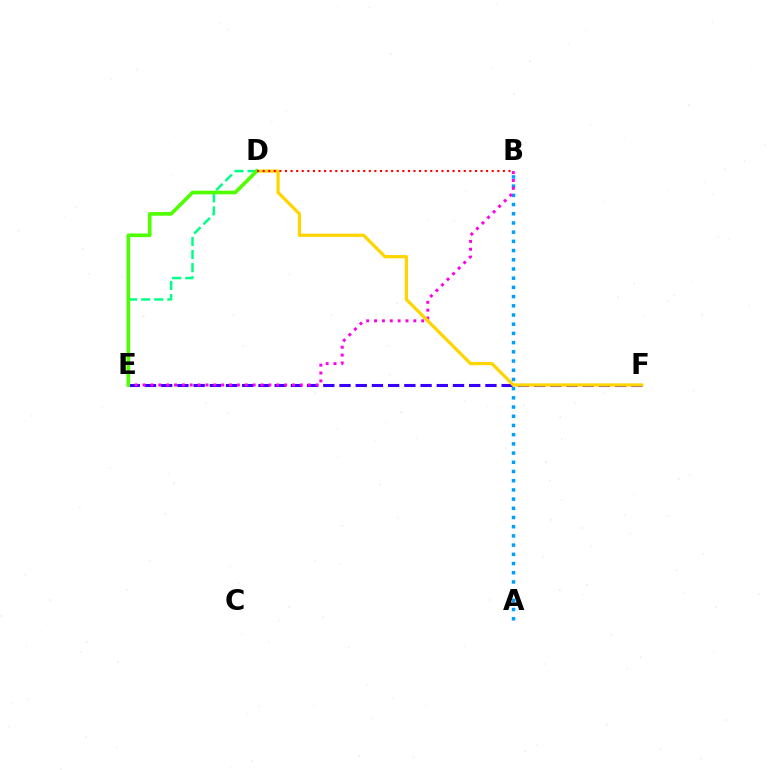{('E', 'F'): [{'color': '#3700ff', 'line_style': 'dashed', 'thickness': 2.2}], ('A', 'B'): [{'color': '#009eff', 'line_style': 'dotted', 'thickness': 2.5}], ('B', 'E'): [{'color': '#ff00ed', 'line_style': 'dotted', 'thickness': 2.14}], ('D', 'F'): [{'color': '#ffd500', 'line_style': 'solid', 'thickness': 2.33}], ('D', 'E'): [{'color': '#00ff86', 'line_style': 'dashed', 'thickness': 1.78}, {'color': '#4fff00', 'line_style': 'solid', 'thickness': 2.61}], ('B', 'D'): [{'color': '#ff0000', 'line_style': 'dotted', 'thickness': 1.52}]}